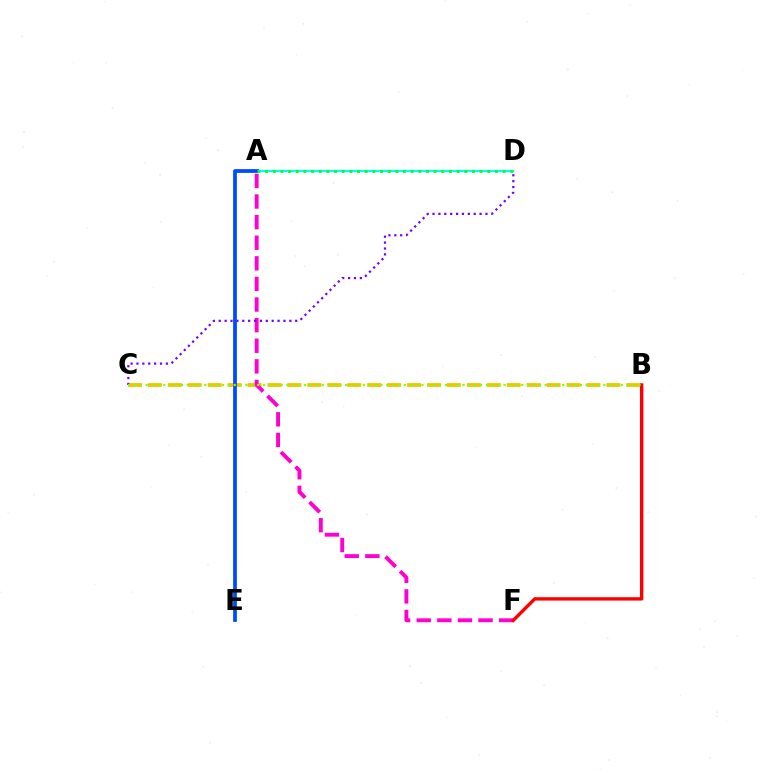{('B', 'C'): [{'color': '#ffbd00', 'line_style': 'dashed', 'thickness': 2.71}, {'color': '#84ff00', 'line_style': 'dotted', 'thickness': 1.59}], ('A', 'F'): [{'color': '#ff00cf', 'line_style': 'dashed', 'thickness': 2.8}], ('A', 'D'): [{'color': '#00fff6', 'line_style': 'solid', 'thickness': 1.56}, {'color': '#00ff39', 'line_style': 'dotted', 'thickness': 2.08}], ('C', 'D'): [{'color': '#7200ff', 'line_style': 'dotted', 'thickness': 1.6}], ('B', 'F'): [{'color': '#ff0000', 'line_style': 'solid', 'thickness': 2.44}], ('A', 'E'): [{'color': '#004bff', 'line_style': 'solid', 'thickness': 2.71}]}